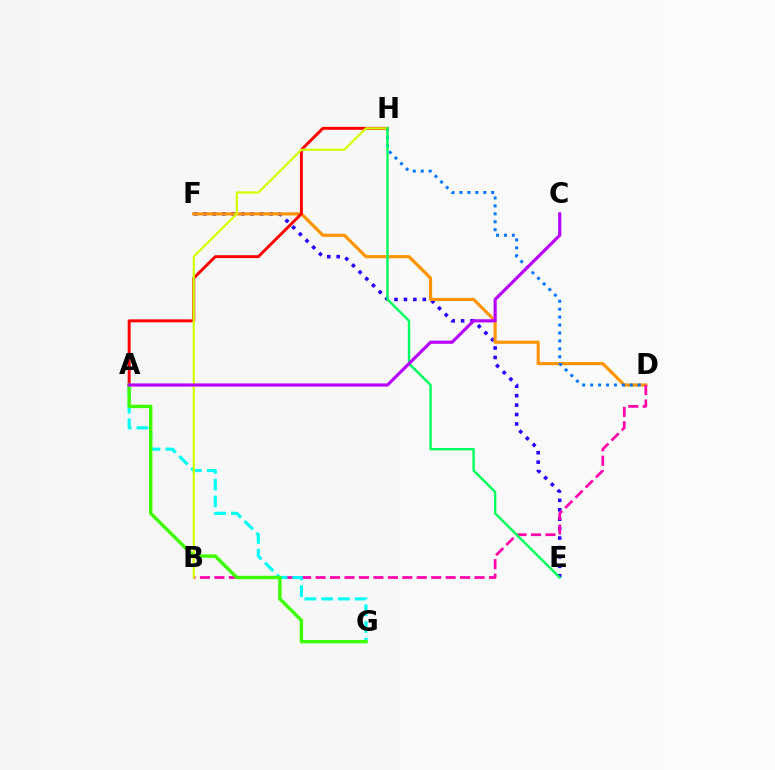{('E', 'F'): [{'color': '#2500ff', 'line_style': 'dotted', 'thickness': 2.56}], ('D', 'F'): [{'color': '#ff9400', 'line_style': 'solid', 'thickness': 2.27}], ('D', 'H'): [{'color': '#0074ff', 'line_style': 'dotted', 'thickness': 2.15}], ('B', 'D'): [{'color': '#ff00ac', 'line_style': 'dashed', 'thickness': 1.96}], ('A', 'H'): [{'color': '#ff0000', 'line_style': 'solid', 'thickness': 2.12}], ('A', 'G'): [{'color': '#00fff6', 'line_style': 'dashed', 'thickness': 2.27}, {'color': '#3dff00', 'line_style': 'solid', 'thickness': 2.45}], ('B', 'H'): [{'color': '#d1ff00', 'line_style': 'solid', 'thickness': 1.57}], ('E', 'H'): [{'color': '#00ff5c', 'line_style': 'solid', 'thickness': 1.73}], ('A', 'C'): [{'color': '#b900ff', 'line_style': 'solid', 'thickness': 2.26}]}